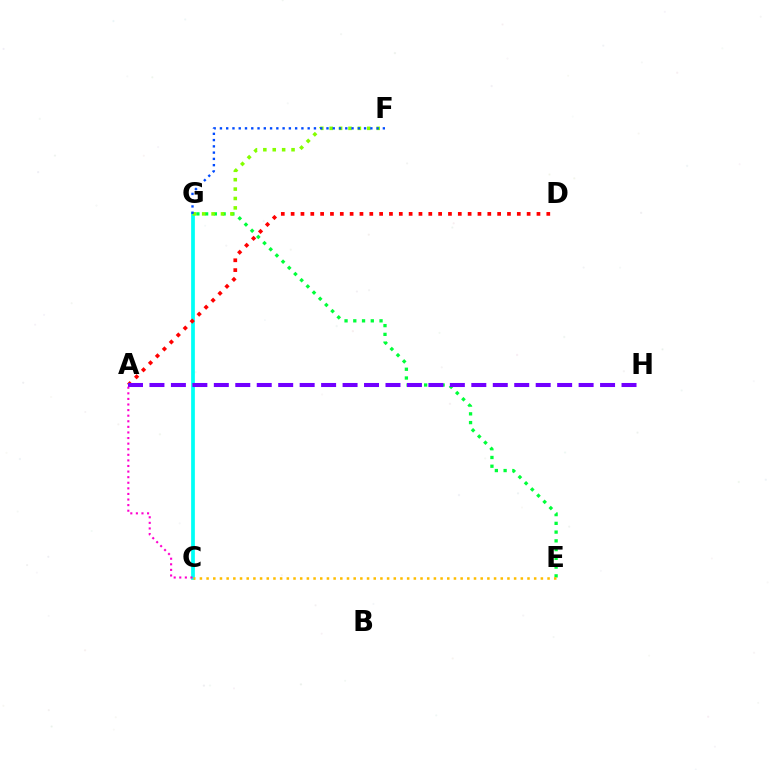{('C', 'G'): [{'color': '#00fff6', 'line_style': 'solid', 'thickness': 2.69}], ('A', 'D'): [{'color': '#ff0000', 'line_style': 'dotted', 'thickness': 2.67}], ('E', 'G'): [{'color': '#00ff39', 'line_style': 'dotted', 'thickness': 2.38}], ('F', 'G'): [{'color': '#84ff00', 'line_style': 'dotted', 'thickness': 2.55}, {'color': '#004bff', 'line_style': 'dotted', 'thickness': 1.7}], ('A', 'H'): [{'color': '#7200ff', 'line_style': 'dashed', 'thickness': 2.92}], ('A', 'C'): [{'color': '#ff00cf', 'line_style': 'dotted', 'thickness': 1.52}], ('C', 'E'): [{'color': '#ffbd00', 'line_style': 'dotted', 'thickness': 1.82}]}